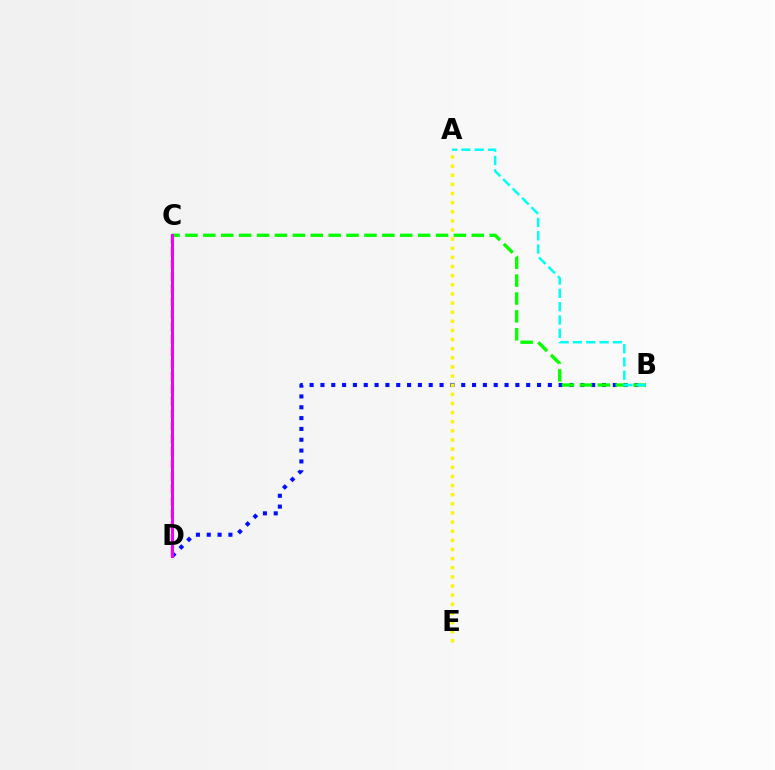{('B', 'D'): [{'color': '#0010ff', 'line_style': 'dotted', 'thickness': 2.94}], ('B', 'C'): [{'color': '#08ff00', 'line_style': 'dashed', 'thickness': 2.43}], ('C', 'D'): [{'color': '#ff0000', 'line_style': 'dashed', 'thickness': 1.69}, {'color': '#ee00ff', 'line_style': 'solid', 'thickness': 2.16}], ('A', 'B'): [{'color': '#00fff6', 'line_style': 'dashed', 'thickness': 1.81}], ('A', 'E'): [{'color': '#fcf500', 'line_style': 'dotted', 'thickness': 2.48}]}